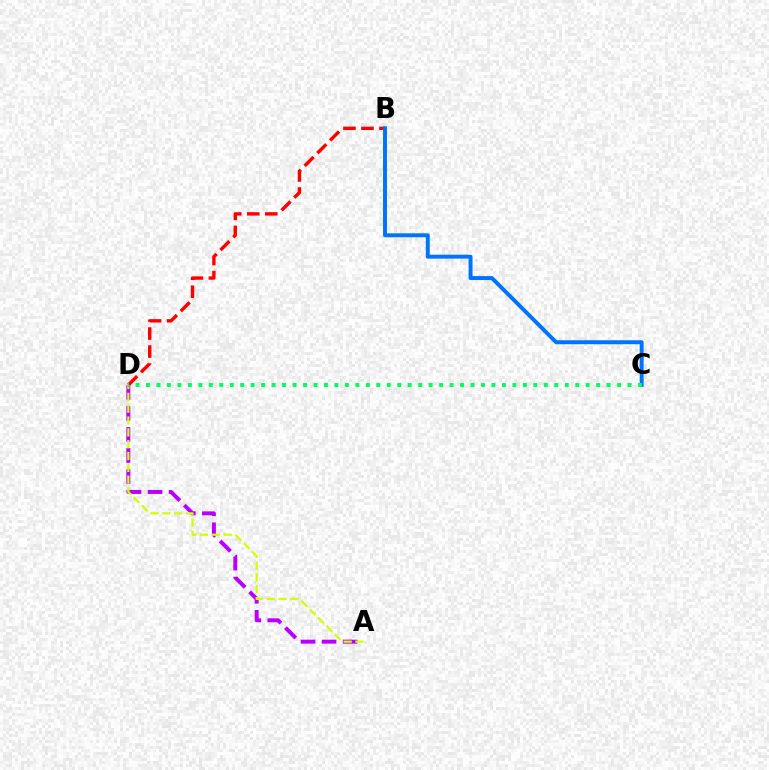{('B', 'D'): [{'color': '#ff0000', 'line_style': 'dashed', 'thickness': 2.45}], ('A', 'D'): [{'color': '#b900ff', 'line_style': 'dashed', 'thickness': 2.86}, {'color': '#d1ff00', 'line_style': 'dashed', 'thickness': 1.61}], ('B', 'C'): [{'color': '#0074ff', 'line_style': 'solid', 'thickness': 2.84}], ('C', 'D'): [{'color': '#00ff5c', 'line_style': 'dotted', 'thickness': 2.84}]}